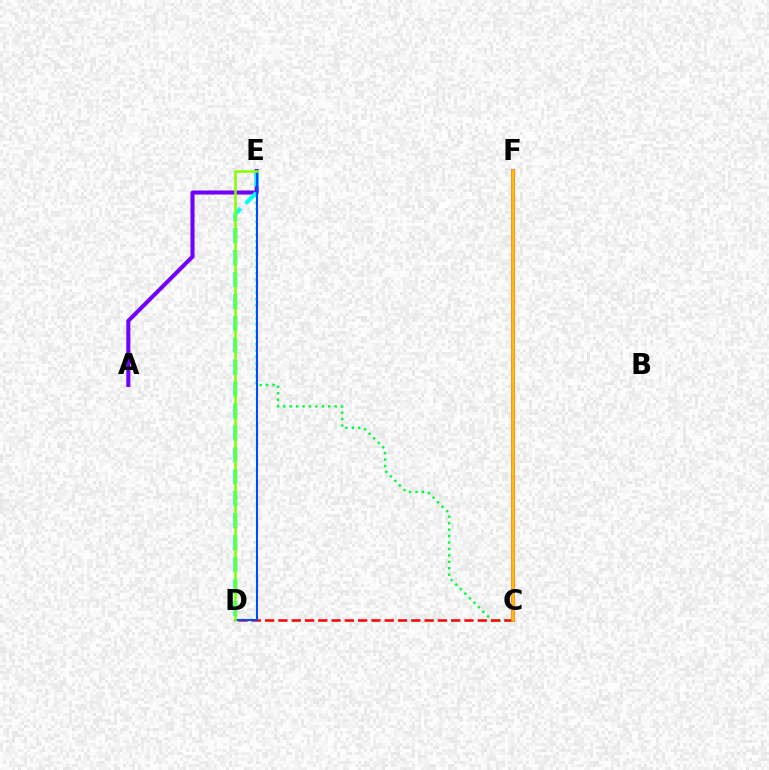{('C', 'F'): [{'color': '#ff00cf', 'line_style': 'solid', 'thickness': 2.87}, {'color': '#ffbd00', 'line_style': 'solid', 'thickness': 2.55}], ('C', 'E'): [{'color': '#00ff39', 'line_style': 'dotted', 'thickness': 1.75}], ('C', 'D'): [{'color': '#ff0000', 'line_style': 'dashed', 'thickness': 1.81}], ('A', 'E'): [{'color': '#7200ff', 'line_style': 'solid', 'thickness': 2.92}], ('D', 'E'): [{'color': '#00fff6', 'line_style': 'dashed', 'thickness': 2.98}, {'color': '#004bff', 'line_style': 'solid', 'thickness': 1.5}, {'color': '#84ff00', 'line_style': 'solid', 'thickness': 1.83}]}